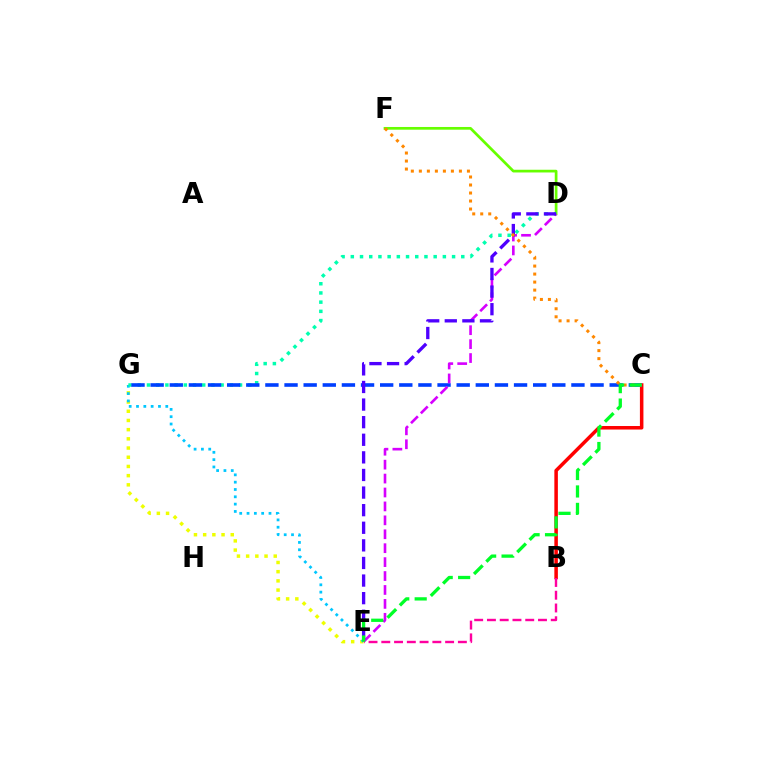{('E', 'G'): [{'color': '#eeff00', 'line_style': 'dotted', 'thickness': 2.5}, {'color': '#00c7ff', 'line_style': 'dotted', 'thickness': 1.99}], ('D', 'F'): [{'color': '#66ff00', 'line_style': 'solid', 'thickness': 1.95}], ('B', 'C'): [{'color': '#ff0000', 'line_style': 'solid', 'thickness': 2.54}], ('D', 'G'): [{'color': '#00ffaf', 'line_style': 'dotted', 'thickness': 2.5}], ('C', 'G'): [{'color': '#003fff', 'line_style': 'dashed', 'thickness': 2.6}], ('D', 'E'): [{'color': '#d600ff', 'line_style': 'dashed', 'thickness': 1.89}, {'color': '#4f00ff', 'line_style': 'dashed', 'thickness': 2.39}], ('C', 'F'): [{'color': '#ff8800', 'line_style': 'dotted', 'thickness': 2.18}], ('B', 'E'): [{'color': '#ff00a0', 'line_style': 'dashed', 'thickness': 1.73}], ('C', 'E'): [{'color': '#00ff27', 'line_style': 'dashed', 'thickness': 2.37}]}